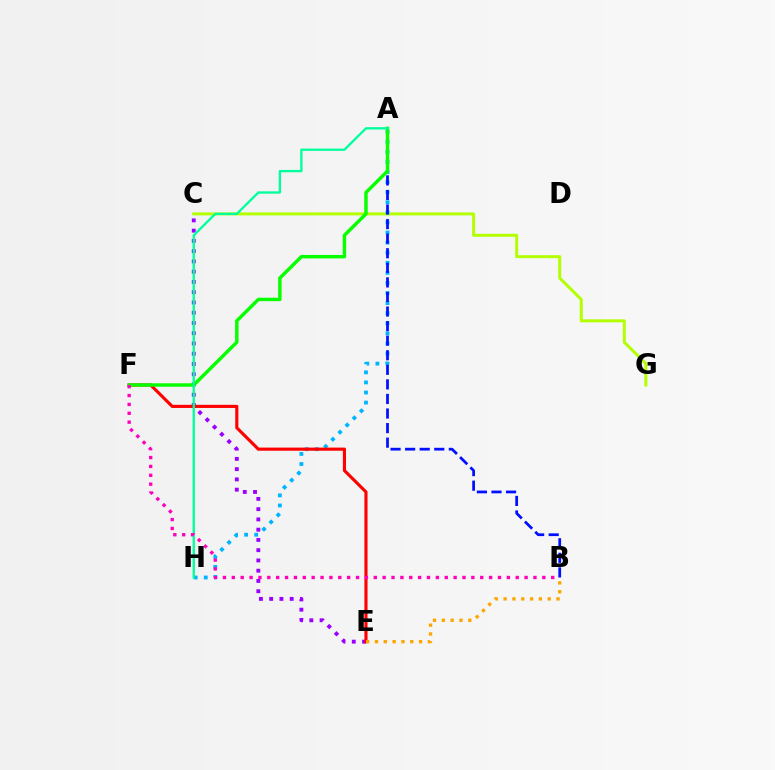{('C', 'G'): [{'color': '#b3ff00', 'line_style': 'solid', 'thickness': 2.14}], ('A', 'H'): [{'color': '#00b5ff', 'line_style': 'dotted', 'thickness': 2.74}, {'color': '#00ff9d', 'line_style': 'solid', 'thickness': 1.67}], ('A', 'B'): [{'color': '#0010ff', 'line_style': 'dashed', 'thickness': 1.98}], ('C', 'E'): [{'color': '#9b00ff', 'line_style': 'dotted', 'thickness': 2.79}], ('E', 'F'): [{'color': '#ff0000', 'line_style': 'solid', 'thickness': 2.25}], ('A', 'F'): [{'color': '#08ff00', 'line_style': 'solid', 'thickness': 2.48}], ('B', 'F'): [{'color': '#ff00bd', 'line_style': 'dotted', 'thickness': 2.41}], ('B', 'E'): [{'color': '#ffa500', 'line_style': 'dotted', 'thickness': 2.4}]}